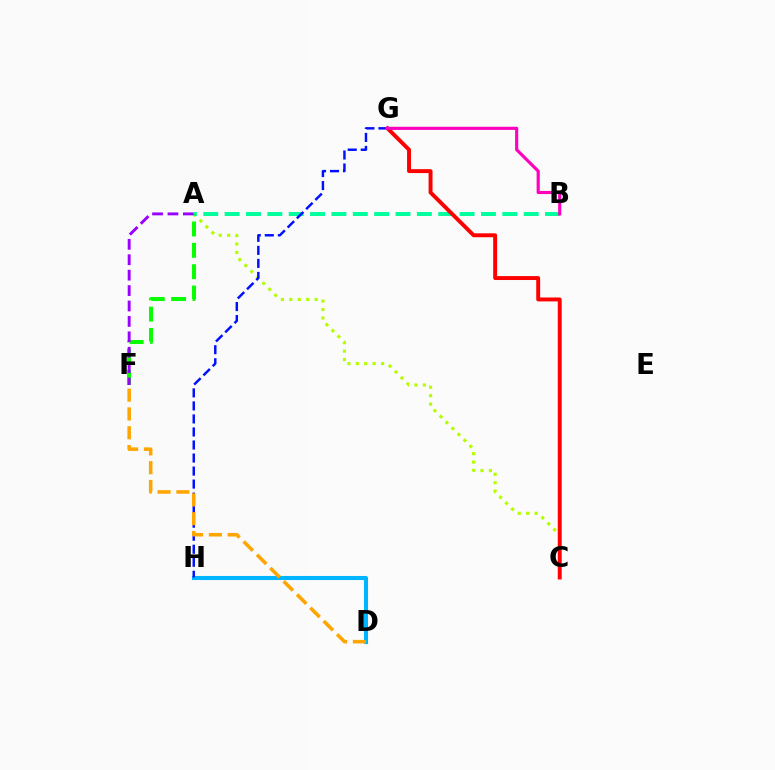{('D', 'H'): [{'color': '#00b5ff', 'line_style': 'solid', 'thickness': 2.93}], ('A', 'C'): [{'color': '#b3ff00', 'line_style': 'dotted', 'thickness': 2.29}], ('A', 'B'): [{'color': '#00ff9d', 'line_style': 'dashed', 'thickness': 2.9}], ('G', 'H'): [{'color': '#0010ff', 'line_style': 'dashed', 'thickness': 1.77}], ('A', 'F'): [{'color': '#08ff00', 'line_style': 'dashed', 'thickness': 2.9}, {'color': '#9b00ff', 'line_style': 'dashed', 'thickness': 2.09}], ('D', 'F'): [{'color': '#ffa500', 'line_style': 'dashed', 'thickness': 2.56}], ('C', 'G'): [{'color': '#ff0000', 'line_style': 'solid', 'thickness': 2.82}], ('B', 'G'): [{'color': '#ff00bd', 'line_style': 'solid', 'thickness': 2.26}]}